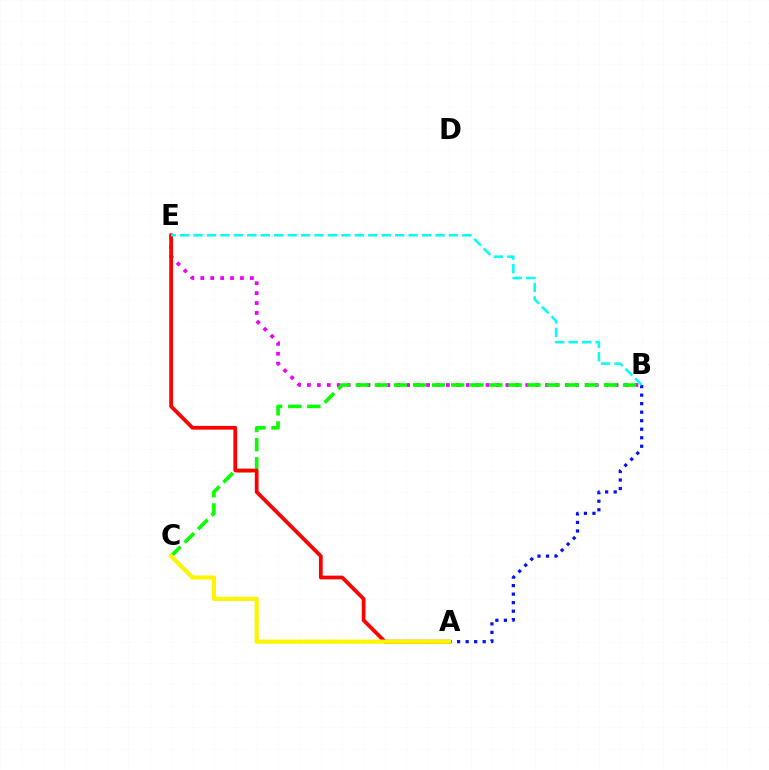{('B', 'E'): [{'color': '#ee00ff', 'line_style': 'dotted', 'thickness': 2.7}, {'color': '#00fff6', 'line_style': 'dashed', 'thickness': 1.83}], ('A', 'B'): [{'color': '#0010ff', 'line_style': 'dotted', 'thickness': 2.32}], ('B', 'C'): [{'color': '#08ff00', 'line_style': 'dashed', 'thickness': 2.59}], ('A', 'E'): [{'color': '#ff0000', 'line_style': 'solid', 'thickness': 2.7}], ('A', 'C'): [{'color': '#fcf500', 'line_style': 'solid', 'thickness': 2.97}]}